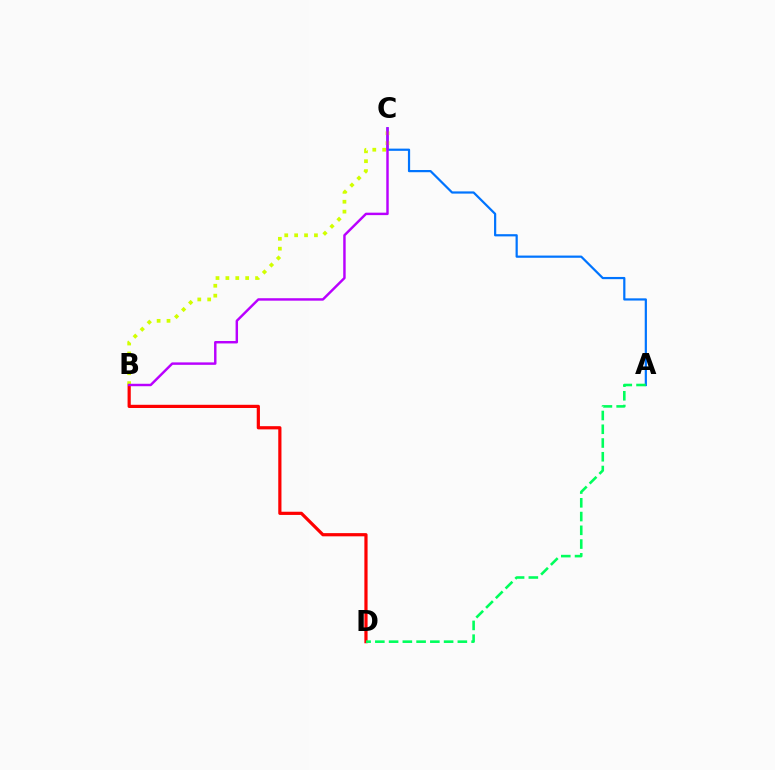{('A', 'C'): [{'color': '#0074ff', 'line_style': 'solid', 'thickness': 1.59}], ('B', 'D'): [{'color': '#ff0000', 'line_style': 'solid', 'thickness': 2.31}], ('B', 'C'): [{'color': '#d1ff00', 'line_style': 'dotted', 'thickness': 2.69}, {'color': '#b900ff', 'line_style': 'solid', 'thickness': 1.76}], ('A', 'D'): [{'color': '#00ff5c', 'line_style': 'dashed', 'thickness': 1.87}]}